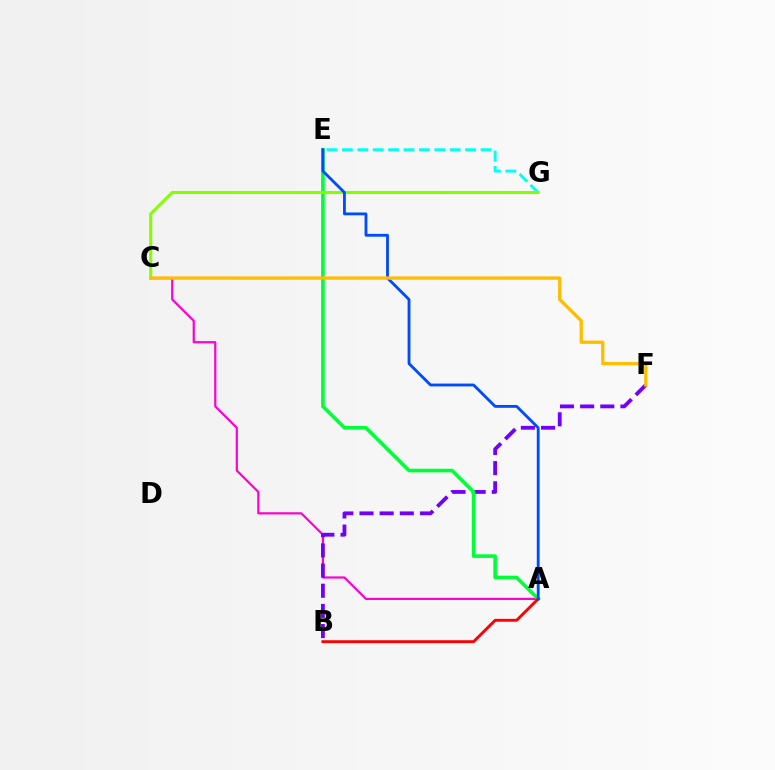{('A', 'C'): [{'color': '#ff00cf', 'line_style': 'solid', 'thickness': 1.59}], ('B', 'F'): [{'color': '#7200ff', 'line_style': 'dashed', 'thickness': 2.74}], ('E', 'G'): [{'color': '#00fff6', 'line_style': 'dashed', 'thickness': 2.09}], ('A', 'E'): [{'color': '#00ff39', 'line_style': 'solid', 'thickness': 2.6}, {'color': '#004bff', 'line_style': 'solid', 'thickness': 2.04}], ('A', 'B'): [{'color': '#ff0000', 'line_style': 'solid', 'thickness': 2.07}], ('C', 'G'): [{'color': '#84ff00', 'line_style': 'solid', 'thickness': 2.21}], ('C', 'F'): [{'color': '#ffbd00', 'line_style': 'solid', 'thickness': 2.38}]}